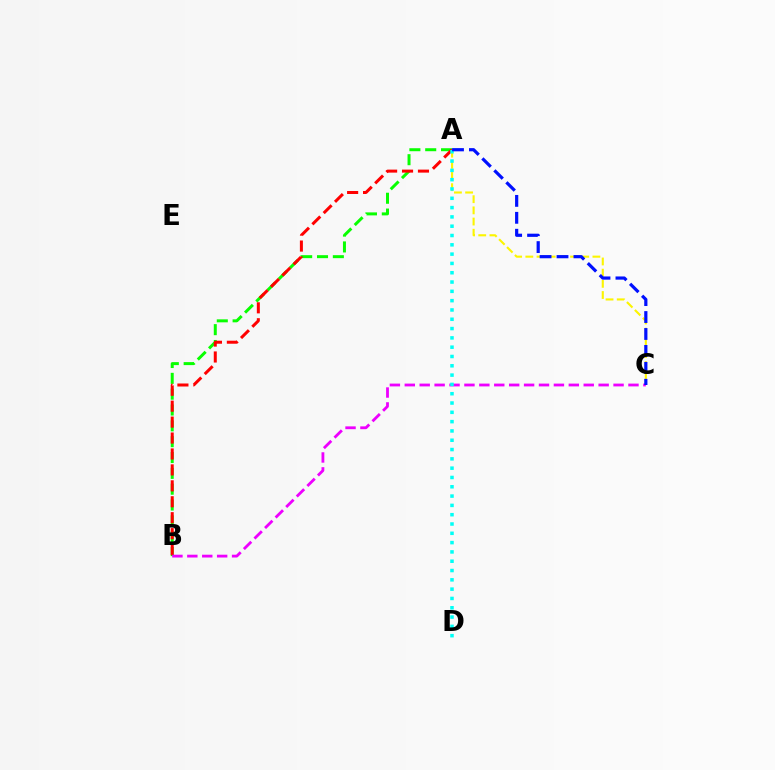{('A', 'B'): [{'color': '#08ff00', 'line_style': 'dashed', 'thickness': 2.15}, {'color': '#ff0000', 'line_style': 'dashed', 'thickness': 2.16}], ('A', 'C'): [{'color': '#fcf500', 'line_style': 'dashed', 'thickness': 1.52}, {'color': '#0010ff', 'line_style': 'dashed', 'thickness': 2.3}], ('B', 'C'): [{'color': '#ee00ff', 'line_style': 'dashed', 'thickness': 2.03}], ('A', 'D'): [{'color': '#00fff6', 'line_style': 'dotted', 'thickness': 2.53}]}